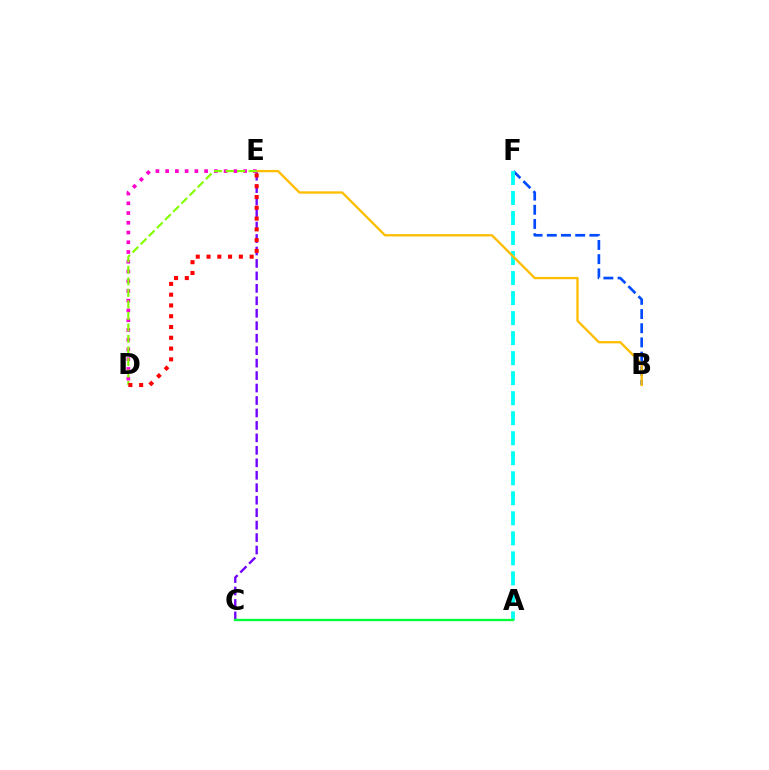{('B', 'F'): [{'color': '#004bff', 'line_style': 'dashed', 'thickness': 1.93}], ('C', 'E'): [{'color': '#7200ff', 'line_style': 'dashed', 'thickness': 1.69}], ('A', 'F'): [{'color': '#00fff6', 'line_style': 'dashed', 'thickness': 2.72}], ('B', 'E'): [{'color': '#ffbd00', 'line_style': 'solid', 'thickness': 1.67}], ('A', 'C'): [{'color': '#00ff39', 'line_style': 'solid', 'thickness': 1.66}], ('D', 'E'): [{'color': '#ff00cf', 'line_style': 'dotted', 'thickness': 2.65}, {'color': '#84ff00', 'line_style': 'dashed', 'thickness': 1.57}, {'color': '#ff0000', 'line_style': 'dotted', 'thickness': 2.93}]}